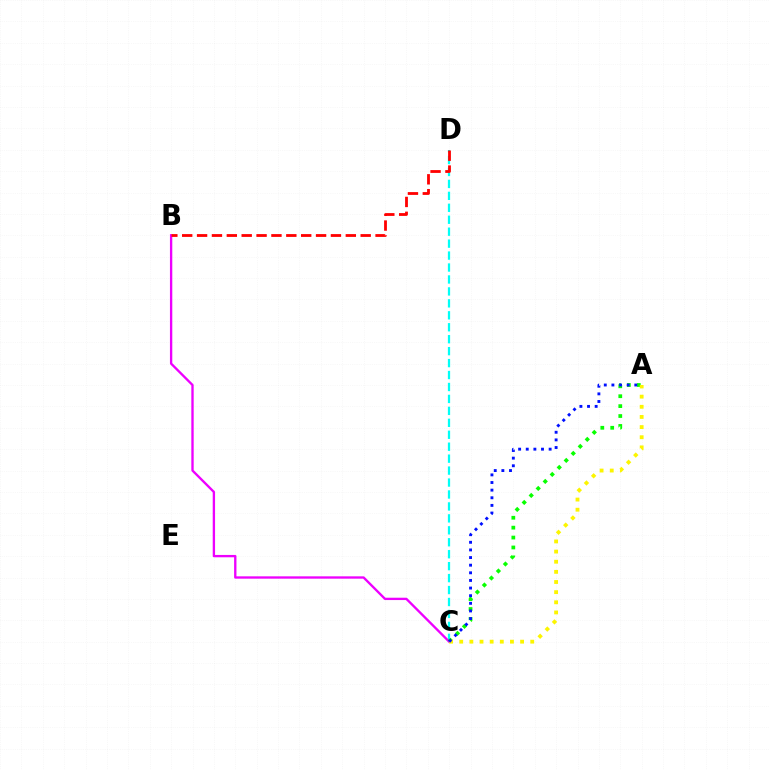{('C', 'D'): [{'color': '#00fff6', 'line_style': 'dashed', 'thickness': 1.62}], ('B', 'C'): [{'color': '#ee00ff', 'line_style': 'solid', 'thickness': 1.68}], ('A', 'C'): [{'color': '#08ff00', 'line_style': 'dotted', 'thickness': 2.69}, {'color': '#fcf500', 'line_style': 'dotted', 'thickness': 2.76}, {'color': '#0010ff', 'line_style': 'dotted', 'thickness': 2.07}], ('B', 'D'): [{'color': '#ff0000', 'line_style': 'dashed', 'thickness': 2.02}]}